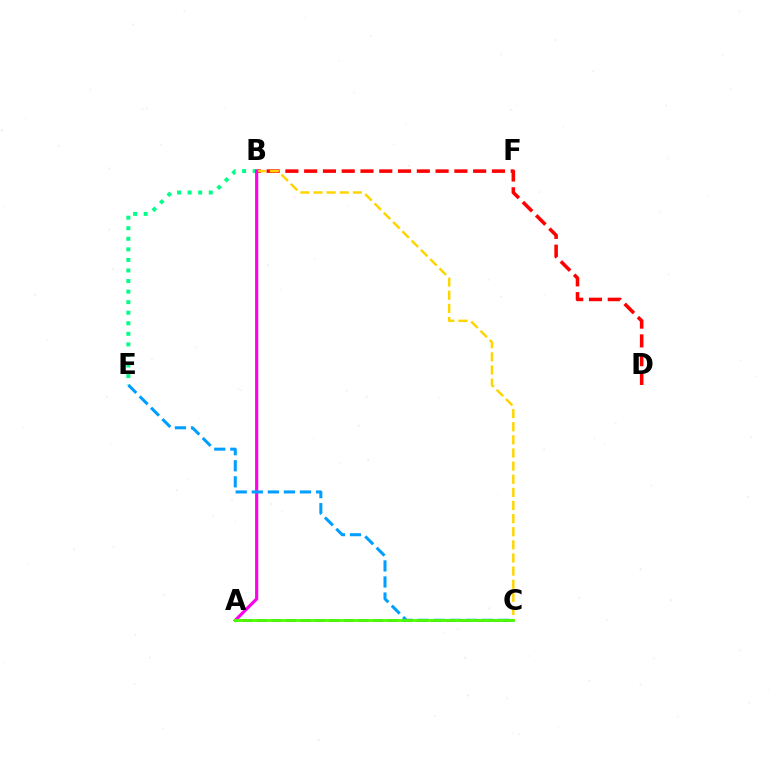{('B', 'D'): [{'color': '#ff0000', 'line_style': 'dashed', 'thickness': 2.55}], ('B', 'C'): [{'color': '#ffd500', 'line_style': 'dashed', 'thickness': 1.78}], ('B', 'E'): [{'color': '#00ff86', 'line_style': 'dotted', 'thickness': 2.87}], ('A', 'B'): [{'color': '#ff00ed', 'line_style': 'solid', 'thickness': 2.27}], ('C', 'E'): [{'color': '#009eff', 'line_style': 'dashed', 'thickness': 2.18}], ('A', 'C'): [{'color': '#3700ff', 'line_style': 'dashed', 'thickness': 1.97}, {'color': '#4fff00', 'line_style': 'solid', 'thickness': 2.04}]}